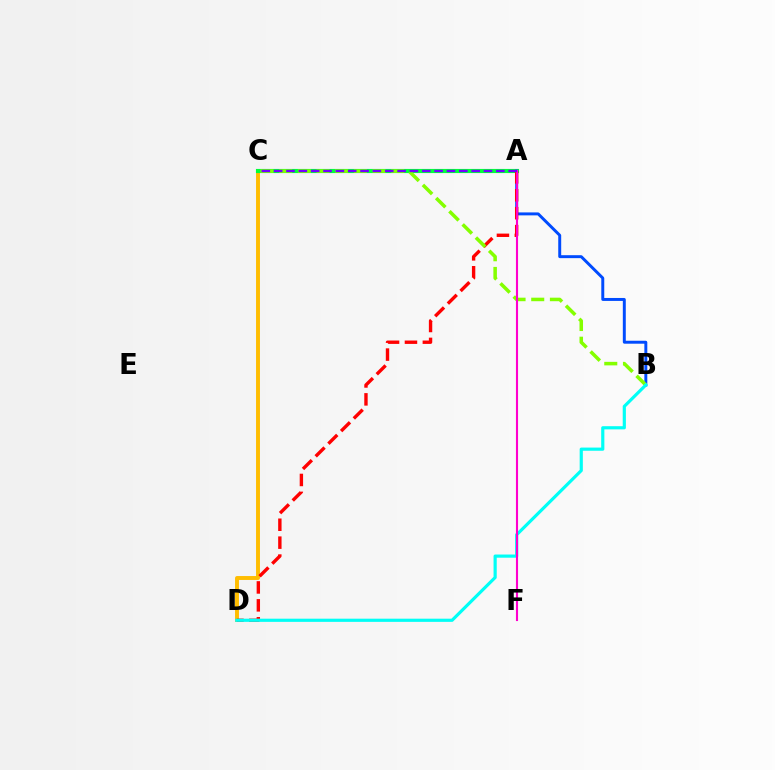{('C', 'D'): [{'color': '#ffbd00', 'line_style': 'solid', 'thickness': 2.82}], ('A', 'C'): [{'color': '#00ff39', 'line_style': 'solid', 'thickness': 2.97}, {'color': '#7200ff', 'line_style': 'dashed', 'thickness': 1.68}], ('A', 'B'): [{'color': '#004bff', 'line_style': 'solid', 'thickness': 2.12}], ('A', 'D'): [{'color': '#ff0000', 'line_style': 'dashed', 'thickness': 2.43}], ('B', 'C'): [{'color': '#84ff00', 'line_style': 'dashed', 'thickness': 2.54}], ('B', 'D'): [{'color': '#00fff6', 'line_style': 'solid', 'thickness': 2.28}], ('A', 'F'): [{'color': '#ff00cf', 'line_style': 'solid', 'thickness': 1.52}]}